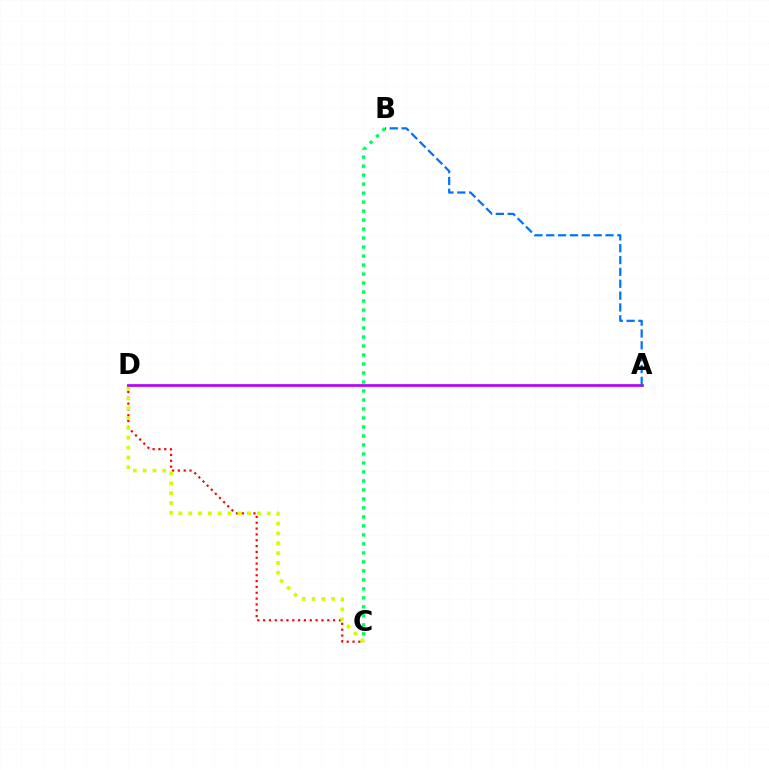{('C', 'D'): [{'color': '#ff0000', 'line_style': 'dotted', 'thickness': 1.58}, {'color': '#d1ff00', 'line_style': 'dotted', 'thickness': 2.67}], ('B', 'C'): [{'color': '#00ff5c', 'line_style': 'dotted', 'thickness': 2.44}], ('A', 'D'): [{'color': '#b900ff', 'line_style': 'solid', 'thickness': 1.96}], ('A', 'B'): [{'color': '#0074ff', 'line_style': 'dashed', 'thickness': 1.61}]}